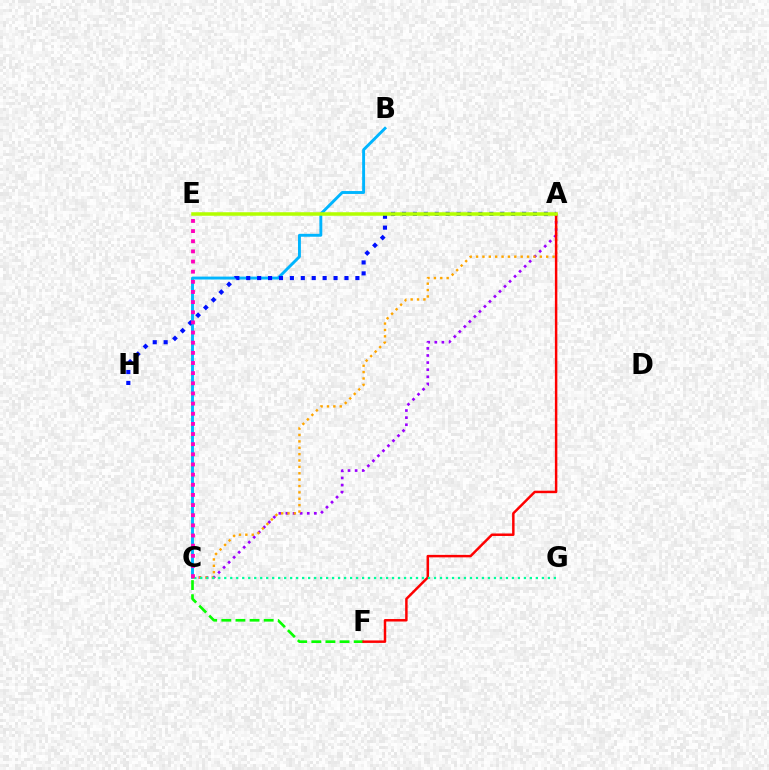{('C', 'F'): [{'color': '#08ff00', 'line_style': 'dashed', 'thickness': 1.92}], ('B', 'C'): [{'color': '#00b5ff', 'line_style': 'solid', 'thickness': 2.09}], ('A', 'C'): [{'color': '#9b00ff', 'line_style': 'dotted', 'thickness': 1.93}, {'color': '#ffa500', 'line_style': 'dotted', 'thickness': 1.73}], ('A', 'H'): [{'color': '#0010ff', 'line_style': 'dotted', 'thickness': 2.97}], ('A', 'F'): [{'color': '#ff0000', 'line_style': 'solid', 'thickness': 1.78}], ('C', 'G'): [{'color': '#00ff9d', 'line_style': 'dotted', 'thickness': 1.63}], ('C', 'E'): [{'color': '#ff00bd', 'line_style': 'dotted', 'thickness': 2.76}], ('A', 'E'): [{'color': '#b3ff00', 'line_style': 'solid', 'thickness': 2.53}]}